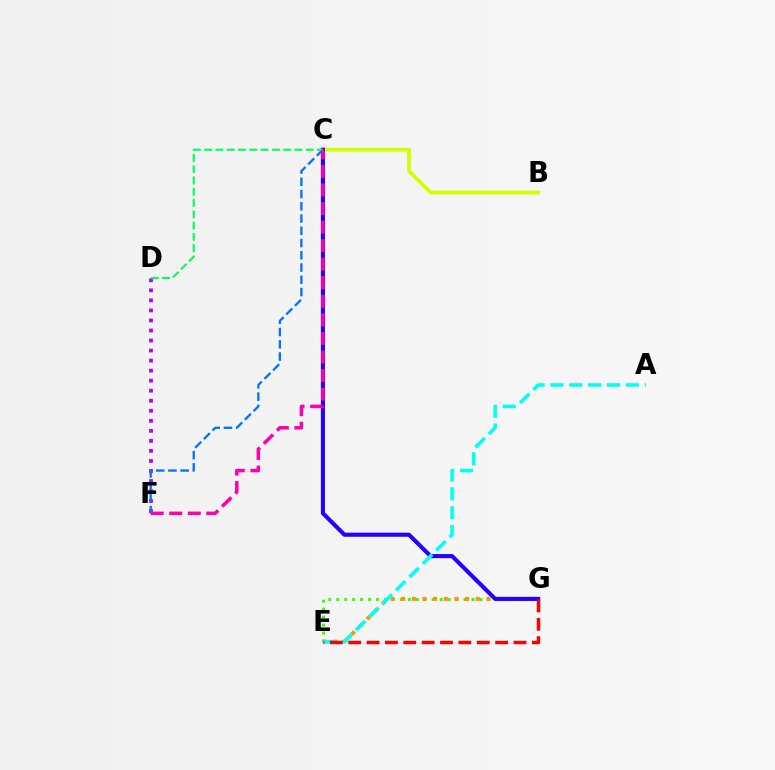{('B', 'C'): [{'color': '#d1ff00', 'line_style': 'solid', 'thickness': 2.72}], ('E', 'G'): [{'color': '#3dff00', 'line_style': 'dotted', 'thickness': 2.16}, {'color': '#ff9400', 'line_style': 'dotted', 'thickness': 2.89}, {'color': '#ff0000', 'line_style': 'dashed', 'thickness': 2.5}], ('D', 'F'): [{'color': '#b900ff', 'line_style': 'dotted', 'thickness': 2.73}], ('C', 'G'): [{'color': '#2500ff', 'line_style': 'solid', 'thickness': 2.96}], ('A', 'E'): [{'color': '#00fff6', 'line_style': 'dashed', 'thickness': 2.56}], ('C', 'F'): [{'color': '#0074ff', 'line_style': 'dashed', 'thickness': 1.66}, {'color': '#ff00ac', 'line_style': 'dashed', 'thickness': 2.52}], ('C', 'D'): [{'color': '#00ff5c', 'line_style': 'dashed', 'thickness': 1.53}]}